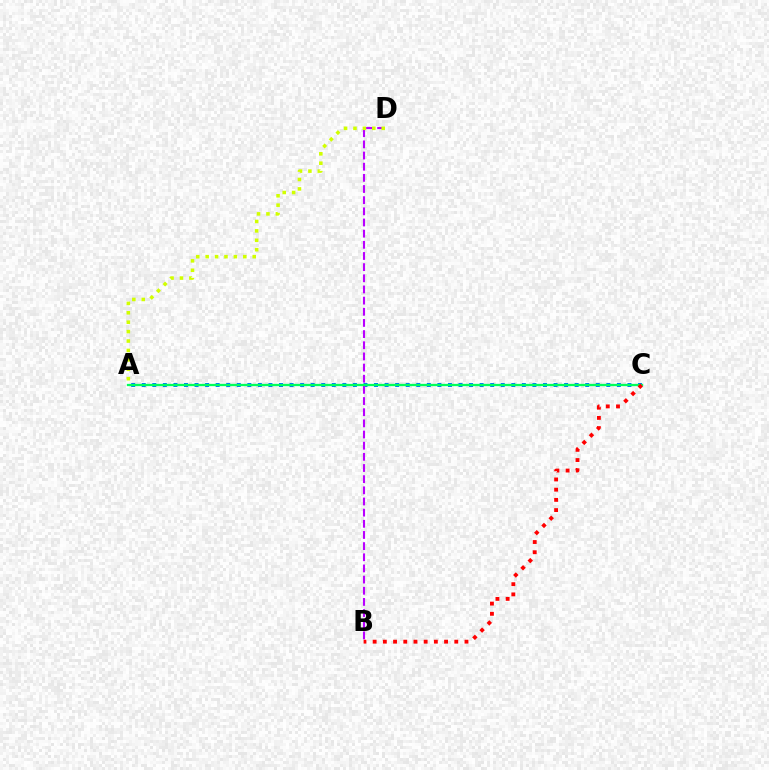{('A', 'C'): [{'color': '#0074ff', 'line_style': 'dotted', 'thickness': 2.87}, {'color': '#00ff5c', 'line_style': 'solid', 'thickness': 1.65}], ('B', 'D'): [{'color': '#b900ff', 'line_style': 'dashed', 'thickness': 1.52}], ('A', 'D'): [{'color': '#d1ff00', 'line_style': 'dotted', 'thickness': 2.56}], ('B', 'C'): [{'color': '#ff0000', 'line_style': 'dotted', 'thickness': 2.77}]}